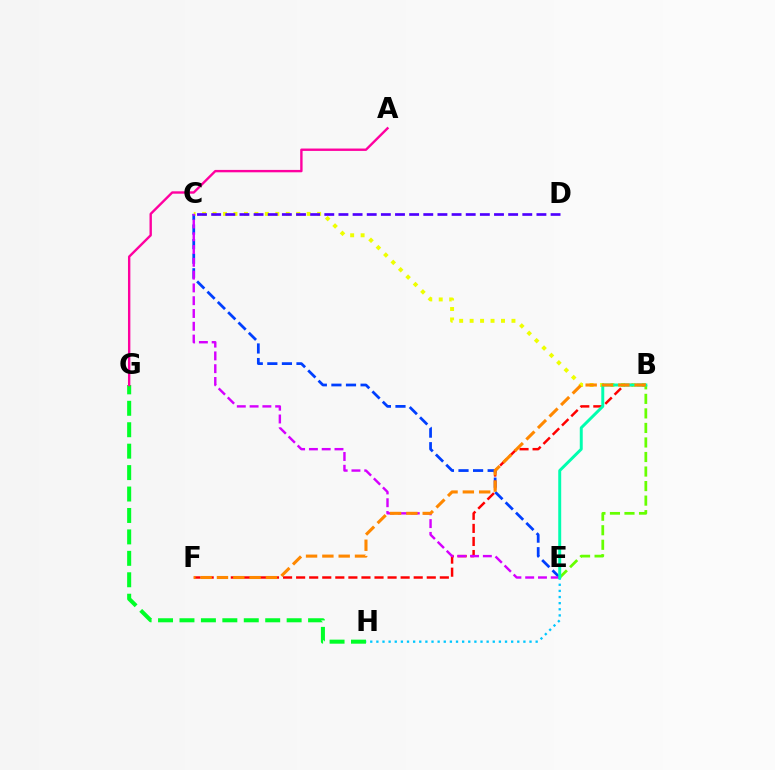{('B', 'C'): [{'color': '#eeff00', 'line_style': 'dotted', 'thickness': 2.84}], ('G', 'H'): [{'color': '#00ff27', 'line_style': 'dashed', 'thickness': 2.91}], ('C', 'E'): [{'color': '#003fff', 'line_style': 'dashed', 'thickness': 1.98}, {'color': '#d600ff', 'line_style': 'dashed', 'thickness': 1.74}], ('A', 'G'): [{'color': '#ff00a0', 'line_style': 'solid', 'thickness': 1.72}], ('B', 'F'): [{'color': '#ff0000', 'line_style': 'dashed', 'thickness': 1.77}, {'color': '#ff8800', 'line_style': 'dashed', 'thickness': 2.22}], ('B', 'E'): [{'color': '#66ff00', 'line_style': 'dashed', 'thickness': 1.97}, {'color': '#00ffaf', 'line_style': 'solid', 'thickness': 2.13}], ('E', 'H'): [{'color': '#00c7ff', 'line_style': 'dotted', 'thickness': 1.66}], ('C', 'D'): [{'color': '#4f00ff', 'line_style': 'dashed', 'thickness': 1.92}]}